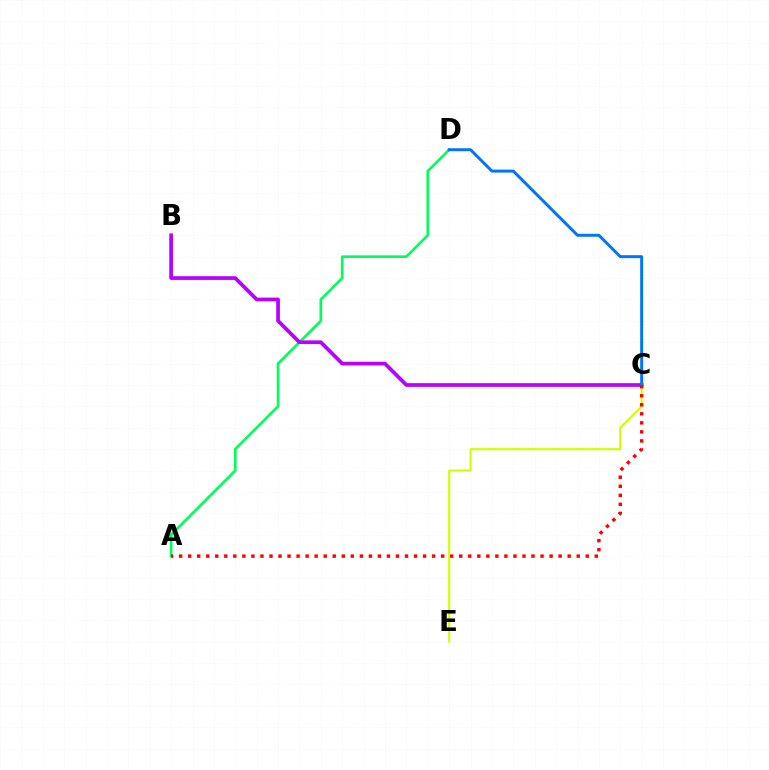{('A', 'D'): [{'color': '#00ff5c', 'line_style': 'solid', 'thickness': 1.91}], ('B', 'C'): [{'color': '#b900ff', 'line_style': 'solid', 'thickness': 2.67}], ('C', 'E'): [{'color': '#d1ff00', 'line_style': 'solid', 'thickness': 1.54}], ('C', 'D'): [{'color': '#0074ff', 'line_style': 'solid', 'thickness': 2.13}], ('A', 'C'): [{'color': '#ff0000', 'line_style': 'dotted', 'thickness': 2.45}]}